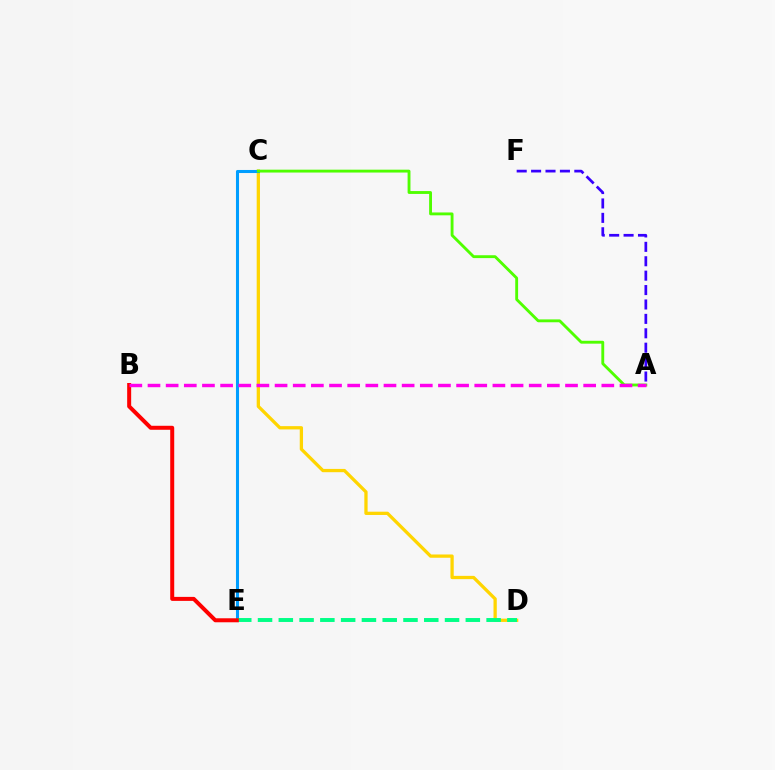{('C', 'D'): [{'color': '#ffd500', 'line_style': 'solid', 'thickness': 2.36}], ('C', 'E'): [{'color': '#009eff', 'line_style': 'solid', 'thickness': 2.2}], ('D', 'E'): [{'color': '#00ff86', 'line_style': 'dashed', 'thickness': 2.82}], ('A', 'F'): [{'color': '#3700ff', 'line_style': 'dashed', 'thickness': 1.96}], ('A', 'C'): [{'color': '#4fff00', 'line_style': 'solid', 'thickness': 2.06}], ('B', 'E'): [{'color': '#ff0000', 'line_style': 'solid', 'thickness': 2.88}], ('A', 'B'): [{'color': '#ff00ed', 'line_style': 'dashed', 'thickness': 2.47}]}